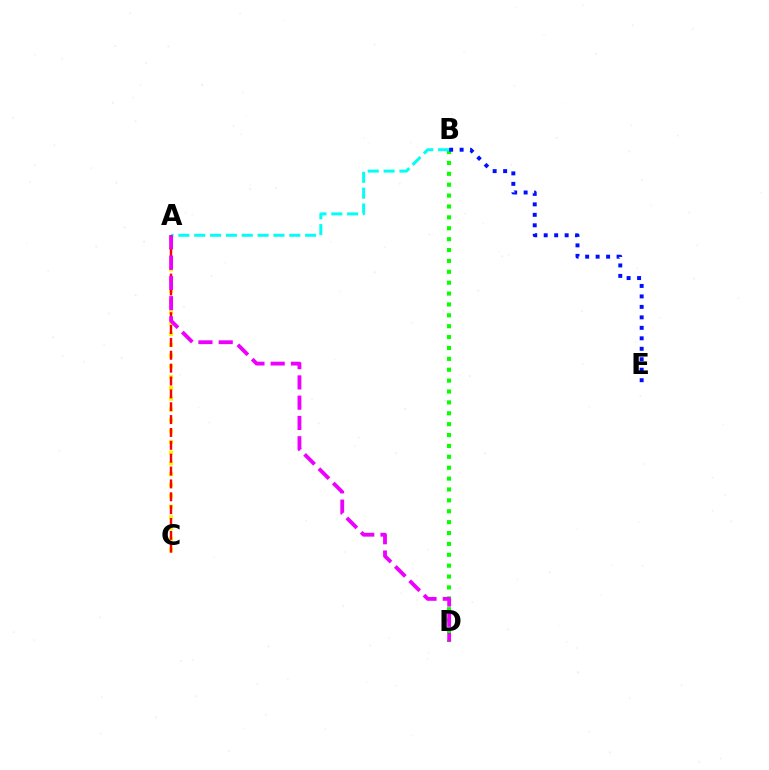{('A', 'C'): [{'color': '#fcf500', 'line_style': 'dotted', 'thickness': 2.93}, {'color': '#ff0000', 'line_style': 'dashed', 'thickness': 1.75}], ('B', 'D'): [{'color': '#08ff00', 'line_style': 'dotted', 'thickness': 2.96}], ('A', 'B'): [{'color': '#00fff6', 'line_style': 'dashed', 'thickness': 2.15}], ('B', 'E'): [{'color': '#0010ff', 'line_style': 'dotted', 'thickness': 2.85}], ('A', 'D'): [{'color': '#ee00ff', 'line_style': 'dashed', 'thickness': 2.75}]}